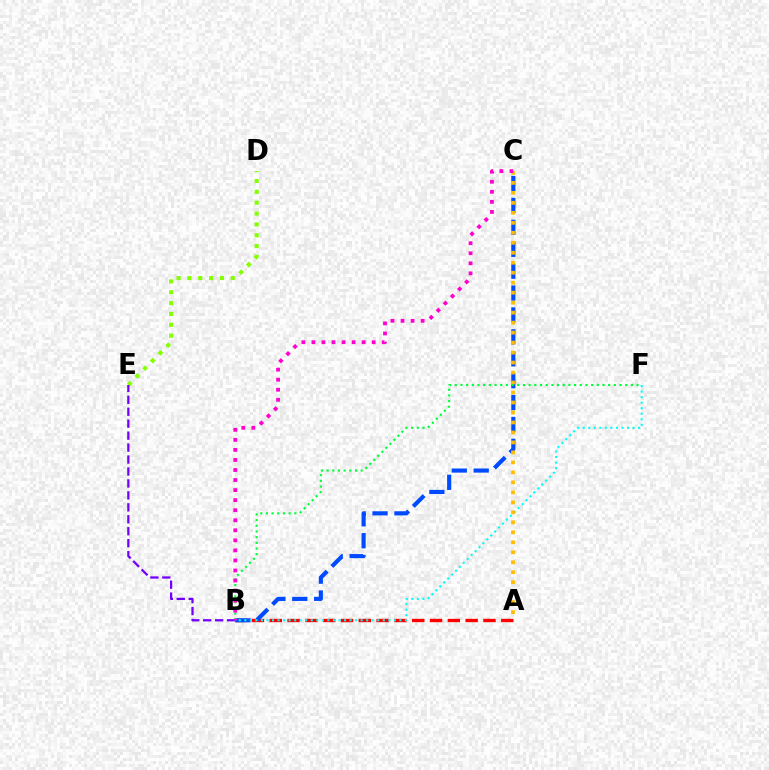{('A', 'B'): [{'color': '#ff0000', 'line_style': 'dashed', 'thickness': 2.42}], ('B', 'C'): [{'color': '#004bff', 'line_style': 'dashed', 'thickness': 2.98}, {'color': '#ff00cf', 'line_style': 'dotted', 'thickness': 2.73}], ('D', 'E'): [{'color': '#84ff00', 'line_style': 'dotted', 'thickness': 2.95}], ('B', 'E'): [{'color': '#7200ff', 'line_style': 'dashed', 'thickness': 1.62}], ('B', 'F'): [{'color': '#00fff6', 'line_style': 'dotted', 'thickness': 1.51}, {'color': '#00ff39', 'line_style': 'dotted', 'thickness': 1.54}], ('A', 'C'): [{'color': '#ffbd00', 'line_style': 'dotted', 'thickness': 2.71}]}